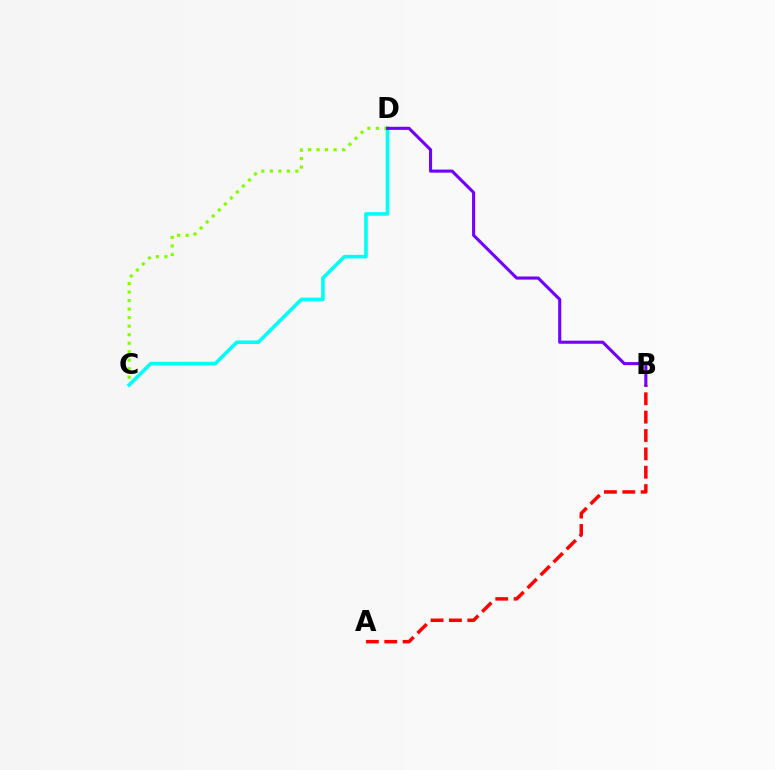{('C', 'D'): [{'color': '#84ff00', 'line_style': 'dotted', 'thickness': 2.31}, {'color': '#00fff6', 'line_style': 'solid', 'thickness': 2.59}], ('A', 'B'): [{'color': '#ff0000', 'line_style': 'dashed', 'thickness': 2.5}], ('B', 'D'): [{'color': '#7200ff', 'line_style': 'solid', 'thickness': 2.22}]}